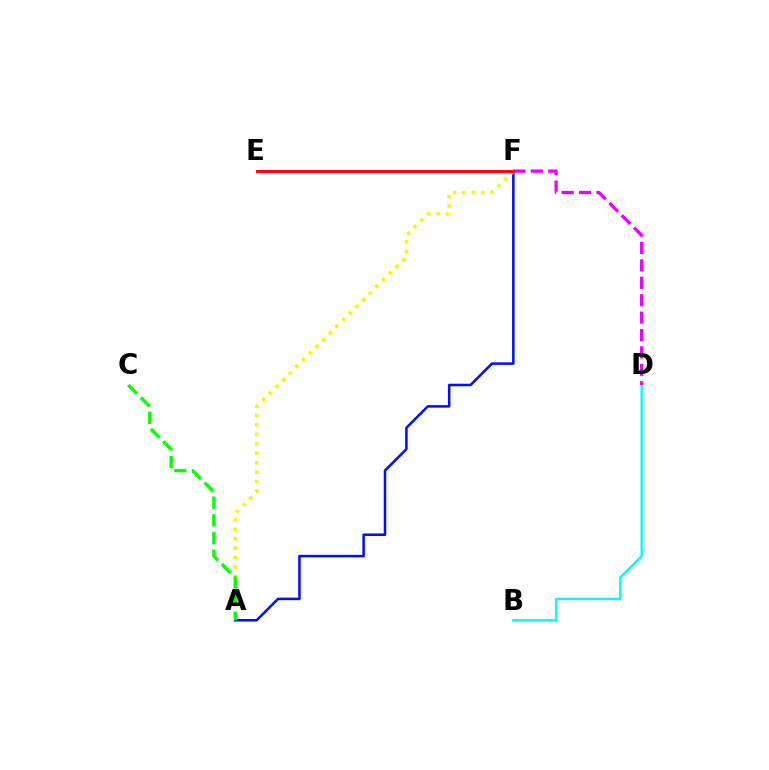{('A', 'F'): [{'color': '#0010ff', 'line_style': 'solid', 'thickness': 1.83}, {'color': '#fcf500', 'line_style': 'dotted', 'thickness': 2.56}], ('A', 'C'): [{'color': '#08ff00', 'line_style': 'dashed', 'thickness': 2.41}], ('E', 'F'): [{'color': '#ff0000', 'line_style': 'solid', 'thickness': 2.09}], ('B', 'D'): [{'color': '#00fff6', 'line_style': 'solid', 'thickness': 1.72}], ('D', 'F'): [{'color': '#ee00ff', 'line_style': 'dashed', 'thickness': 2.36}]}